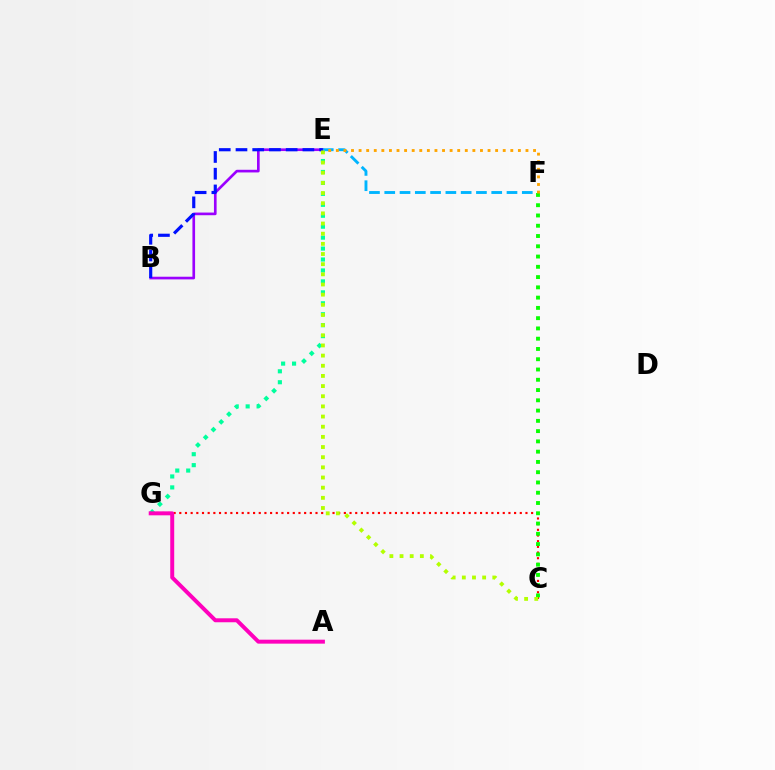{('E', 'G'): [{'color': '#00ff9d', 'line_style': 'dotted', 'thickness': 2.97}], ('B', 'E'): [{'color': '#9b00ff', 'line_style': 'solid', 'thickness': 1.91}, {'color': '#0010ff', 'line_style': 'dashed', 'thickness': 2.27}], ('E', 'F'): [{'color': '#00b5ff', 'line_style': 'dashed', 'thickness': 2.08}, {'color': '#ffa500', 'line_style': 'dotted', 'thickness': 2.06}], ('C', 'G'): [{'color': '#ff0000', 'line_style': 'dotted', 'thickness': 1.54}], ('C', 'F'): [{'color': '#08ff00', 'line_style': 'dotted', 'thickness': 2.79}], ('C', 'E'): [{'color': '#b3ff00', 'line_style': 'dotted', 'thickness': 2.76}], ('A', 'G'): [{'color': '#ff00bd', 'line_style': 'solid', 'thickness': 2.85}]}